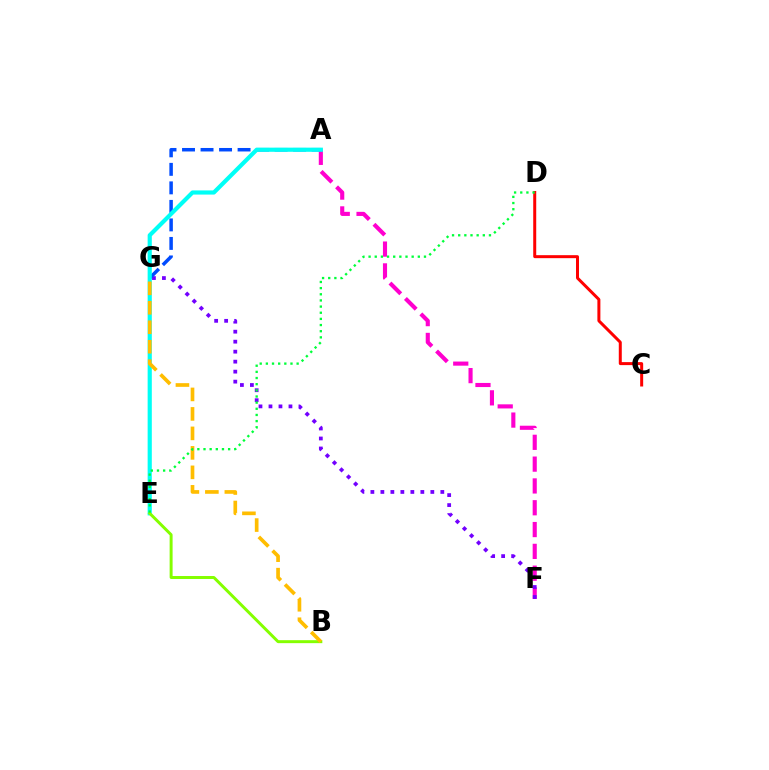{('A', 'F'): [{'color': '#ff00cf', 'line_style': 'dashed', 'thickness': 2.96}], ('F', 'G'): [{'color': '#7200ff', 'line_style': 'dotted', 'thickness': 2.71}], ('A', 'G'): [{'color': '#004bff', 'line_style': 'dashed', 'thickness': 2.52}], ('C', 'D'): [{'color': '#ff0000', 'line_style': 'solid', 'thickness': 2.16}], ('A', 'E'): [{'color': '#00fff6', 'line_style': 'solid', 'thickness': 3.0}], ('B', 'E'): [{'color': '#84ff00', 'line_style': 'solid', 'thickness': 2.14}], ('B', 'G'): [{'color': '#ffbd00', 'line_style': 'dashed', 'thickness': 2.65}], ('D', 'E'): [{'color': '#00ff39', 'line_style': 'dotted', 'thickness': 1.67}]}